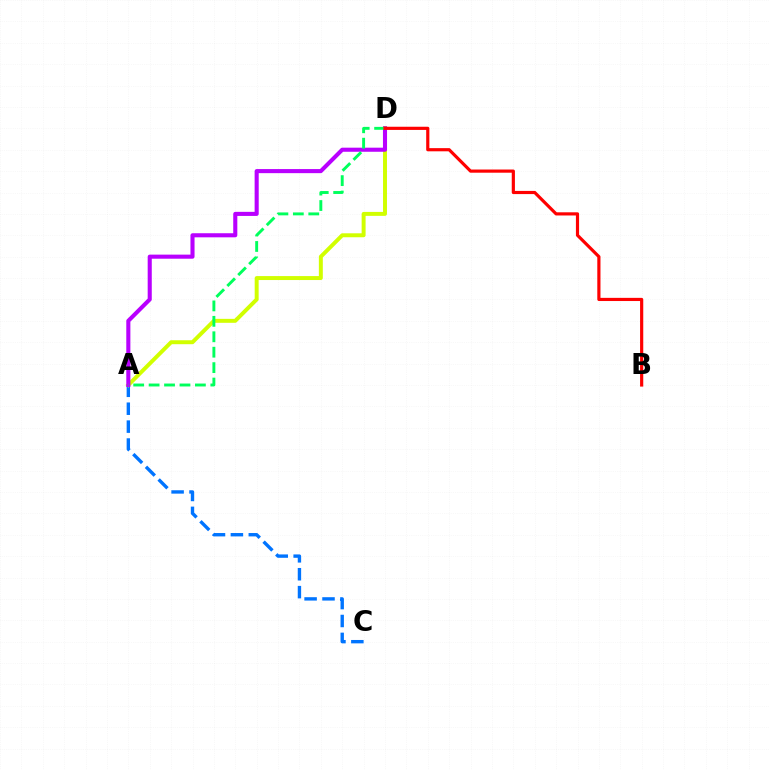{('A', 'C'): [{'color': '#0074ff', 'line_style': 'dashed', 'thickness': 2.43}], ('A', 'D'): [{'color': '#d1ff00', 'line_style': 'solid', 'thickness': 2.85}, {'color': '#b900ff', 'line_style': 'solid', 'thickness': 2.94}, {'color': '#00ff5c', 'line_style': 'dashed', 'thickness': 2.1}], ('B', 'D'): [{'color': '#ff0000', 'line_style': 'solid', 'thickness': 2.29}]}